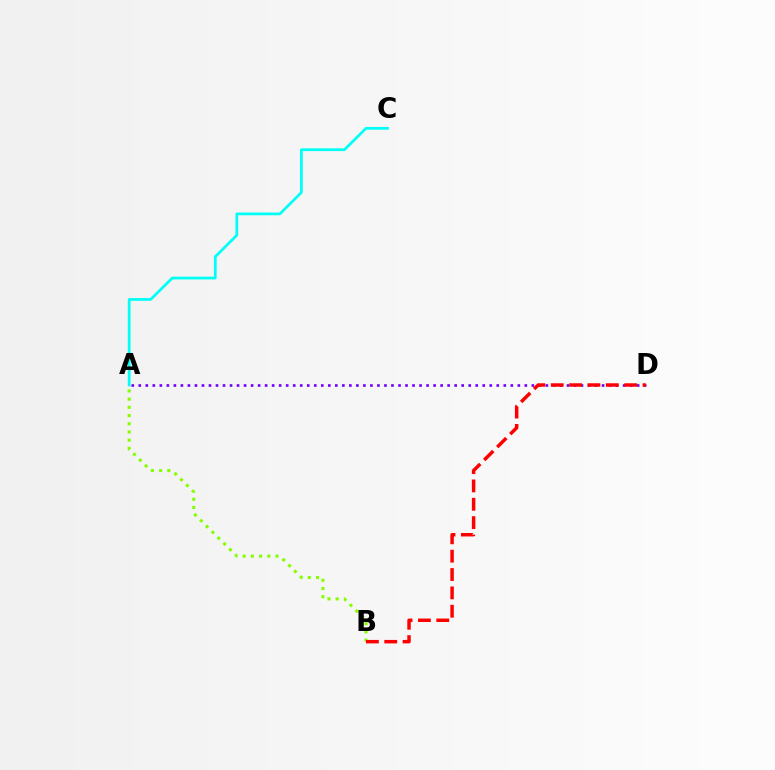{('A', 'C'): [{'color': '#00fff6', 'line_style': 'solid', 'thickness': 1.98}], ('A', 'D'): [{'color': '#7200ff', 'line_style': 'dotted', 'thickness': 1.91}], ('A', 'B'): [{'color': '#84ff00', 'line_style': 'dotted', 'thickness': 2.23}], ('B', 'D'): [{'color': '#ff0000', 'line_style': 'dashed', 'thickness': 2.49}]}